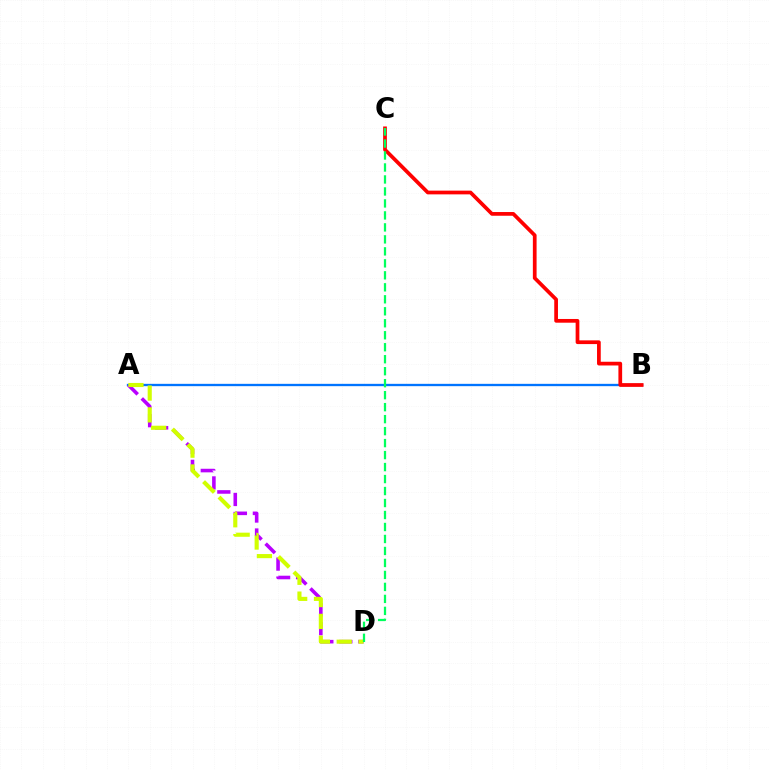{('A', 'B'): [{'color': '#0074ff', 'line_style': 'solid', 'thickness': 1.68}], ('B', 'C'): [{'color': '#ff0000', 'line_style': 'solid', 'thickness': 2.68}], ('A', 'D'): [{'color': '#b900ff', 'line_style': 'dashed', 'thickness': 2.58}, {'color': '#d1ff00', 'line_style': 'dashed', 'thickness': 2.97}], ('C', 'D'): [{'color': '#00ff5c', 'line_style': 'dashed', 'thickness': 1.63}]}